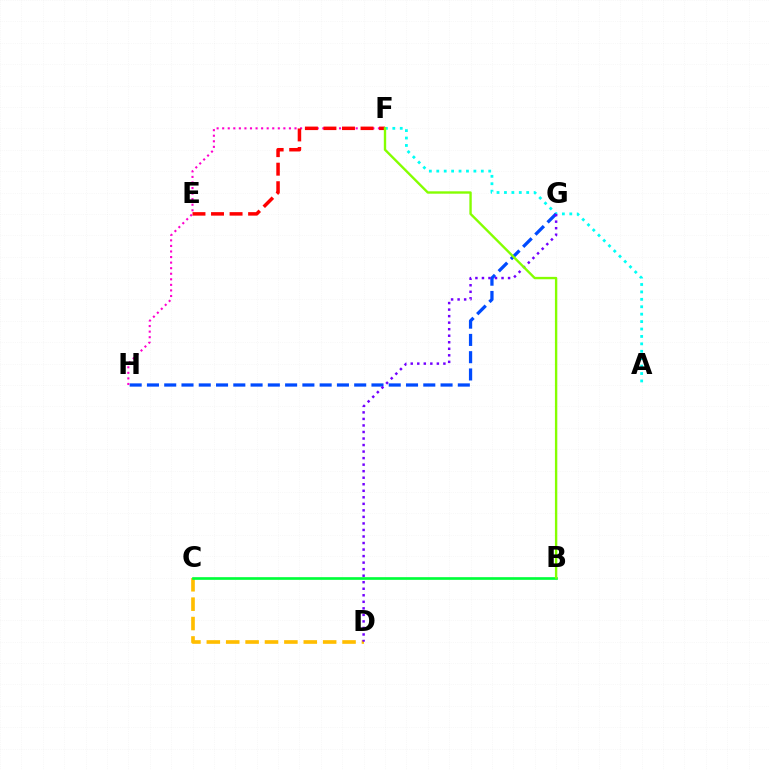{('C', 'D'): [{'color': '#ffbd00', 'line_style': 'dashed', 'thickness': 2.63}], ('A', 'F'): [{'color': '#00fff6', 'line_style': 'dotted', 'thickness': 2.02}], ('G', 'H'): [{'color': '#004bff', 'line_style': 'dashed', 'thickness': 2.35}], ('D', 'G'): [{'color': '#7200ff', 'line_style': 'dotted', 'thickness': 1.77}], ('F', 'H'): [{'color': '#ff00cf', 'line_style': 'dotted', 'thickness': 1.51}], ('E', 'F'): [{'color': '#ff0000', 'line_style': 'dashed', 'thickness': 2.52}], ('B', 'C'): [{'color': '#00ff39', 'line_style': 'solid', 'thickness': 1.93}], ('B', 'F'): [{'color': '#84ff00', 'line_style': 'solid', 'thickness': 1.71}]}